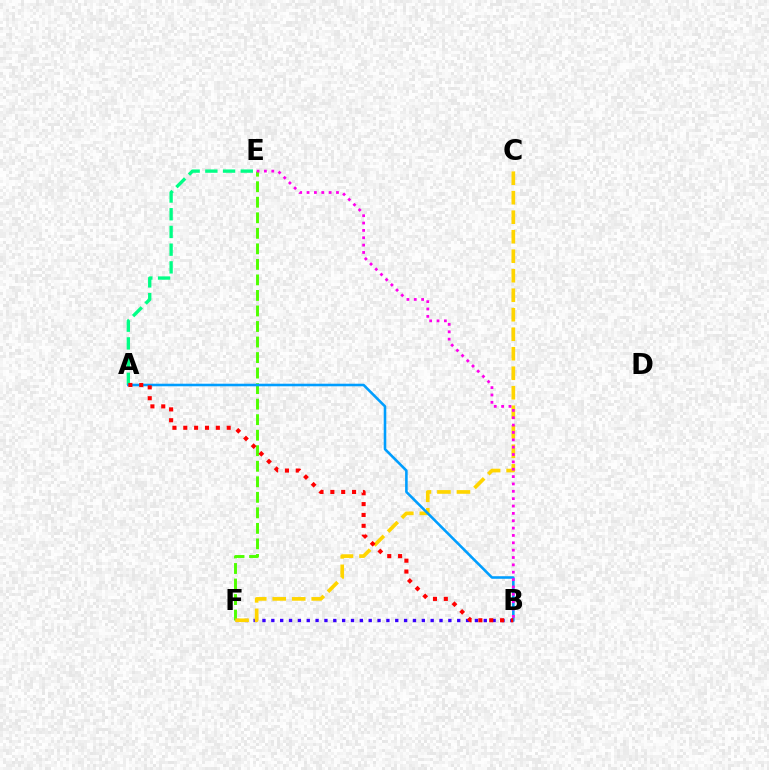{('E', 'F'): [{'color': '#4fff00', 'line_style': 'dashed', 'thickness': 2.11}], ('A', 'E'): [{'color': '#00ff86', 'line_style': 'dashed', 'thickness': 2.41}], ('B', 'F'): [{'color': '#3700ff', 'line_style': 'dotted', 'thickness': 2.4}], ('C', 'F'): [{'color': '#ffd500', 'line_style': 'dashed', 'thickness': 2.65}], ('A', 'B'): [{'color': '#009eff', 'line_style': 'solid', 'thickness': 1.85}, {'color': '#ff0000', 'line_style': 'dotted', 'thickness': 2.95}], ('B', 'E'): [{'color': '#ff00ed', 'line_style': 'dotted', 'thickness': 2.0}]}